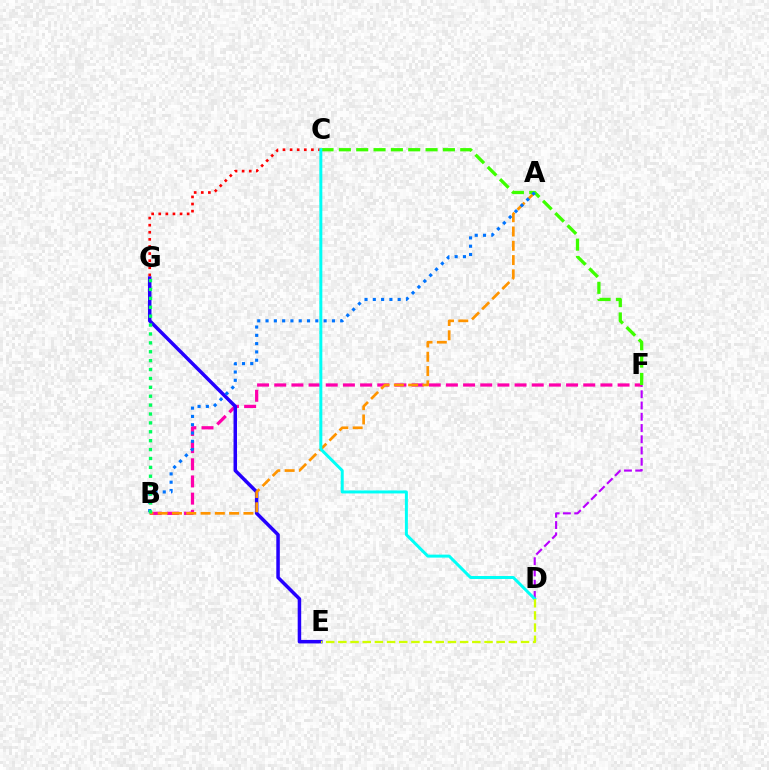{('D', 'F'): [{'color': '#b900ff', 'line_style': 'dashed', 'thickness': 1.53}], ('B', 'F'): [{'color': '#ff00ac', 'line_style': 'dashed', 'thickness': 2.33}], ('E', 'G'): [{'color': '#2500ff', 'line_style': 'solid', 'thickness': 2.52}], ('A', 'B'): [{'color': '#ff9400', 'line_style': 'dashed', 'thickness': 1.94}, {'color': '#0074ff', 'line_style': 'dotted', 'thickness': 2.25}], ('C', 'G'): [{'color': '#ff0000', 'line_style': 'dotted', 'thickness': 1.93}], ('C', 'F'): [{'color': '#3dff00', 'line_style': 'dashed', 'thickness': 2.36}], ('C', 'D'): [{'color': '#00fff6', 'line_style': 'solid', 'thickness': 2.15}], ('D', 'E'): [{'color': '#d1ff00', 'line_style': 'dashed', 'thickness': 1.65}], ('B', 'G'): [{'color': '#00ff5c', 'line_style': 'dotted', 'thickness': 2.42}]}